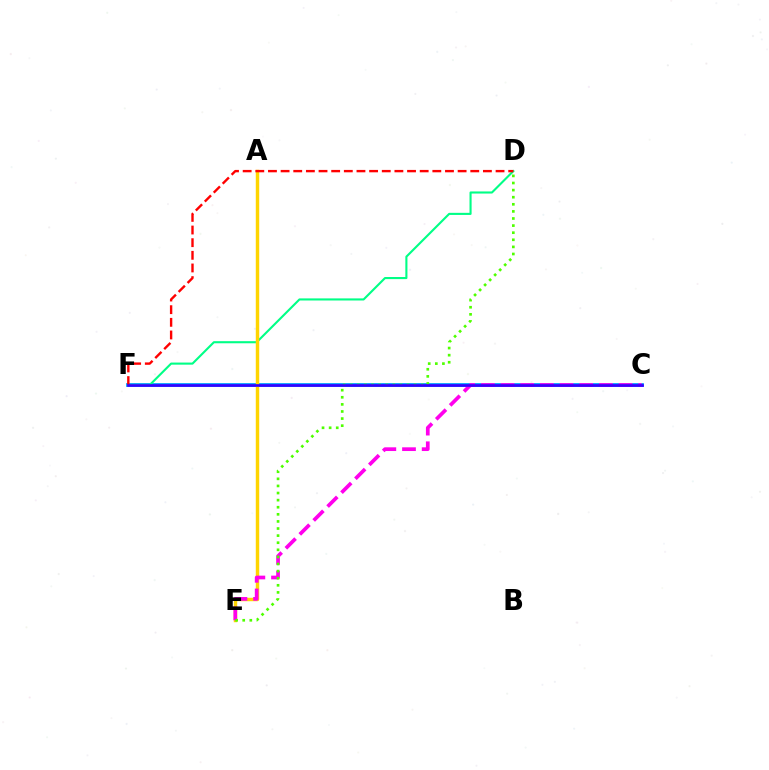{('C', 'F'): [{'color': '#009eff', 'line_style': 'solid', 'thickness': 2.72}, {'color': '#3700ff', 'line_style': 'solid', 'thickness': 1.93}], ('D', 'F'): [{'color': '#00ff86', 'line_style': 'solid', 'thickness': 1.52}, {'color': '#ff0000', 'line_style': 'dashed', 'thickness': 1.72}], ('A', 'E'): [{'color': '#ffd500', 'line_style': 'solid', 'thickness': 2.47}], ('C', 'E'): [{'color': '#ff00ed', 'line_style': 'dashed', 'thickness': 2.67}], ('D', 'E'): [{'color': '#4fff00', 'line_style': 'dotted', 'thickness': 1.93}]}